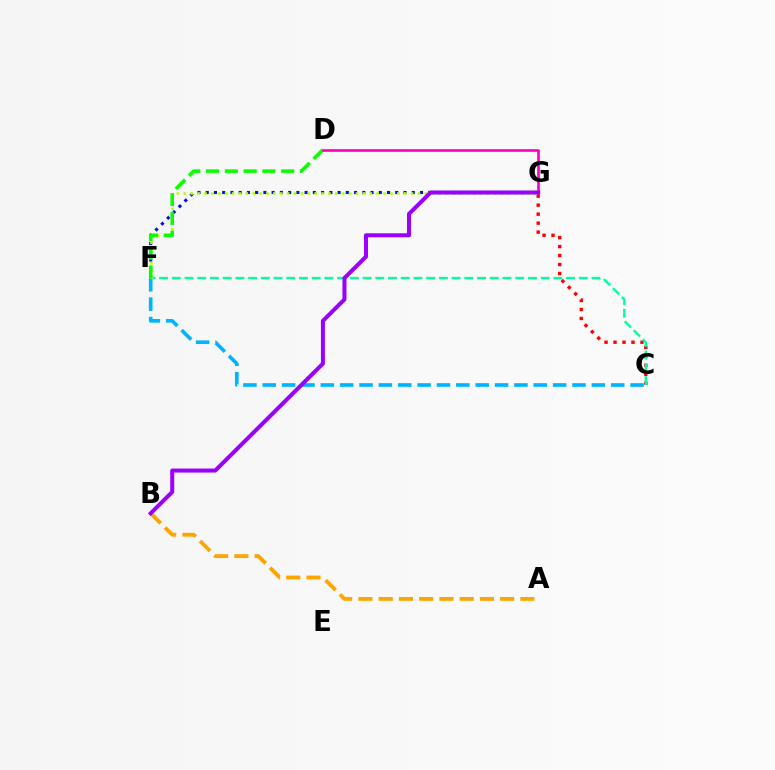{('C', 'G'): [{'color': '#ff0000', 'line_style': 'dotted', 'thickness': 2.44}], ('F', 'G'): [{'color': '#0010ff', 'line_style': 'dotted', 'thickness': 2.24}, {'color': '#b3ff00', 'line_style': 'dotted', 'thickness': 1.87}], ('C', 'F'): [{'color': '#00b5ff', 'line_style': 'dashed', 'thickness': 2.63}, {'color': '#00ff9d', 'line_style': 'dashed', 'thickness': 1.73}], ('D', 'F'): [{'color': '#08ff00', 'line_style': 'dashed', 'thickness': 2.55}], ('A', 'B'): [{'color': '#ffa500', 'line_style': 'dashed', 'thickness': 2.75}], ('D', 'G'): [{'color': '#ff00bd', 'line_style': 'solid', 'thickness': 1.91}], ('B', 'G'): [{'color': '#9b00ff', 'line_style': 'solid', 'thickness': 2.89}]}